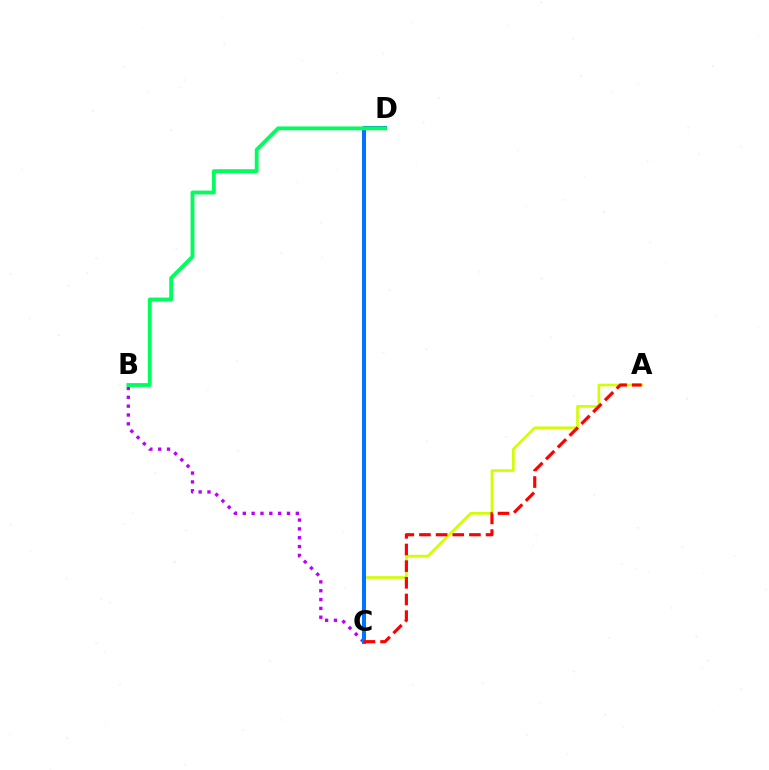{('A', 'C'): [{'color': '#d1ff00', 'line_style': 'solid', 'thickness': 1.91}, {'color': '#ff0000', 'line_style': 'dashed', 'thickness': 2.26}], ('B', 'C'): [{'color': '#b900ff', 'line_style': 'dotted', 'thickness': 2.4}], ('C', 'D'): [{'color': '#0074ff', 'line_style': 'solid', 'thickness': 2.87}], ('B', 'D'): [{'color': '#00ff5c', 'line_style': 'solid', 'thickness': 2.74}]}